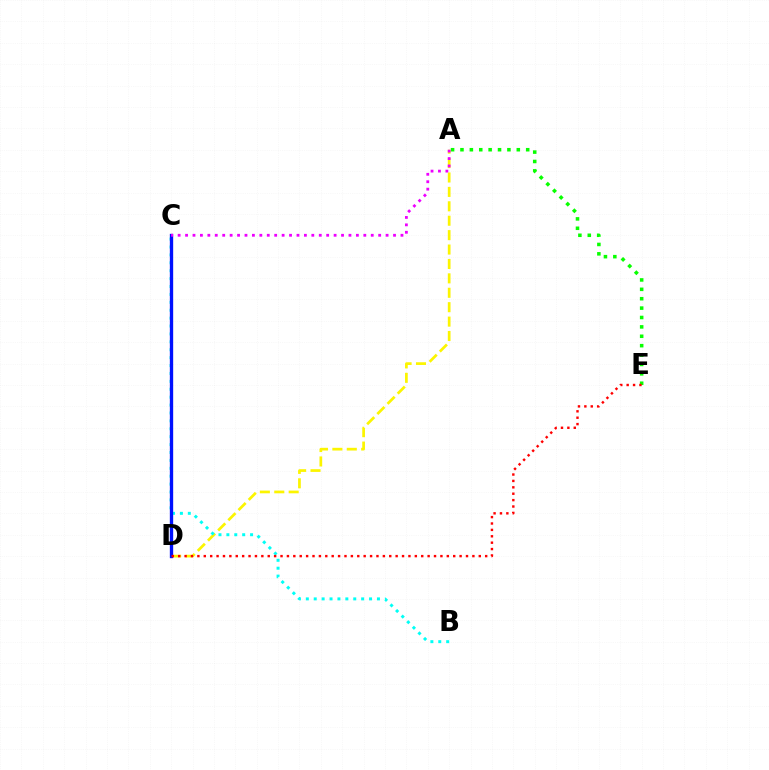{('A', 'D'): [{'color': '#fcf500', 'line_style': 'dashed', 'thickness': 1.96}], ('B', 'C'): [{'color': '#00fff6', 'line_style': 'dotted', 'thickness': 2.15}], ('A', 'E'): [{'color': '#08ff00', 'line_style': 'dotted', 'thickness': 2.55}], ('C', 'D'): [{'color': '#0010ff', 'line_style': 'solid', 'thickness': 2.4}], ('D', 'E'): [{'color': '#ff0000', 'line_style': 'dotted', 'thickness': 1.74}], ('A', 'C'): [{'color': '#ee00ff', 'line_style': 'dotted', 'thickness': 2.02}]}